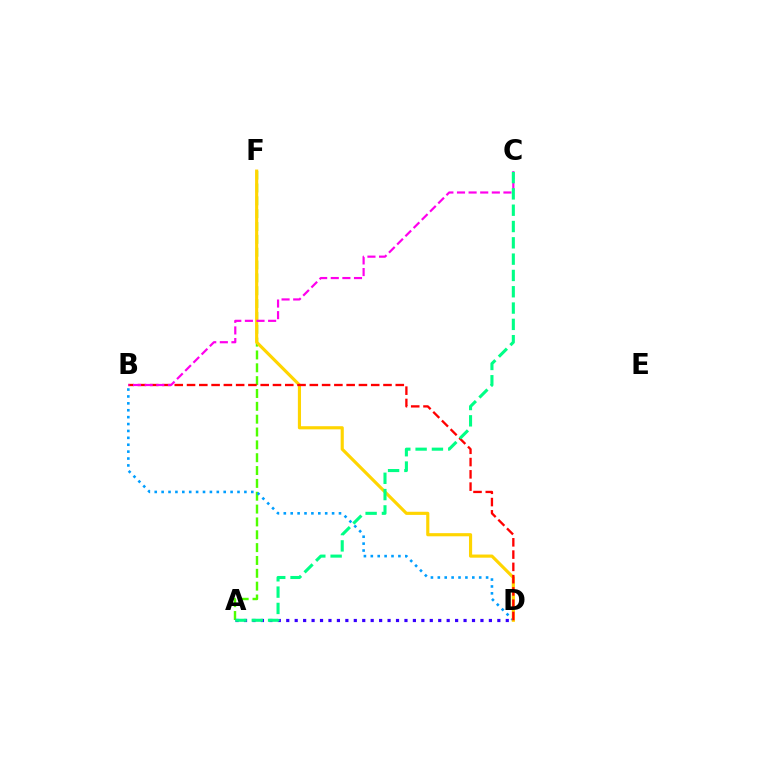{('A', 'F'): [{'color': '#4fff00', 'line_style': 'dashed', 'thickness': 1.74}], ('B', 'D'): [{'color': '#009eff', 'line_style': 'dotted', 'thickness': 1.87}, {'color': '#ff0000', 'line_style': 'dashed', 'thickness': 1.67}], ('D', 'F'): [{'color': '#ffd500', 'line_style': 'solid', 'thickness': 2.26}], ('A', 'D'): [{'color': '#3700ff', 'line_style': 'dotted', 'thickness': 2.29}], ('B', 'C'): [{'color': '#ff00ed', 'line_style': 'dashed', 'thickness': 1.58}], ('A', 'C'): [{'color': '#00ff86', 'line_style': 'dashed', 'thickness': 2.22}]}